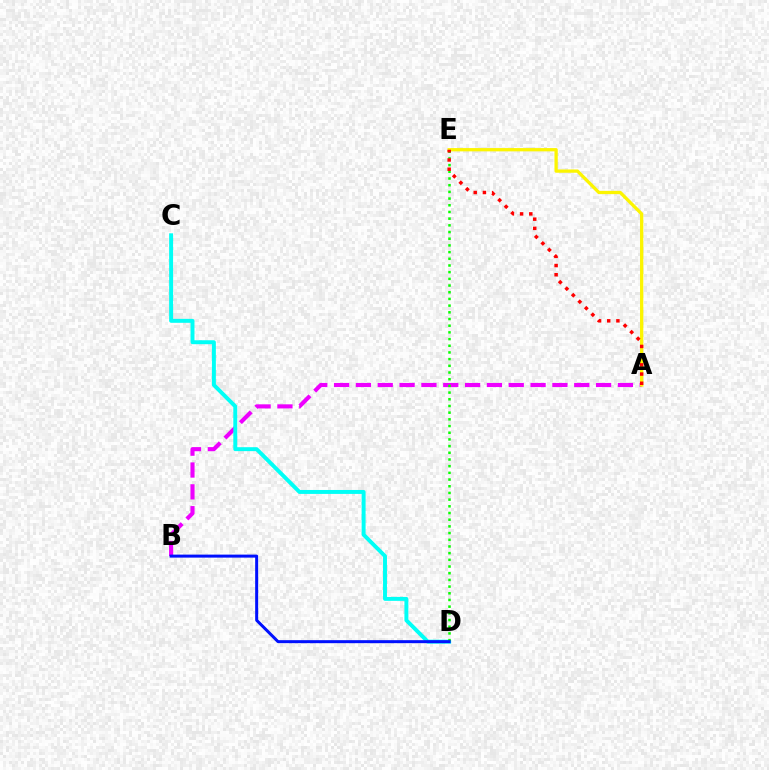{('A', 'B'): [{'color': '#ee00ff', 'line_style': 'dashed', 'thickness': 2.97}], ('A', 'E'): [{'color': '#fcf500', 'line_style': 'solid', 'thickness': 2.37}, {'color': '#ff0000', 'line_style': 'dotted', 'thickness': 2.5}], ('C', 'D'): [{'color': '#00fff6', 'line_style': 'solid', 'thickness': 2.84}], ('D', 'E'): [{'color': '#08ff00', 'line_style': 'dotted', 'thickness': 1.82}], ('B', 'D'): [{'color': '#0010ff', 'line_style': 'solid', 'thickness': 2.16}]}